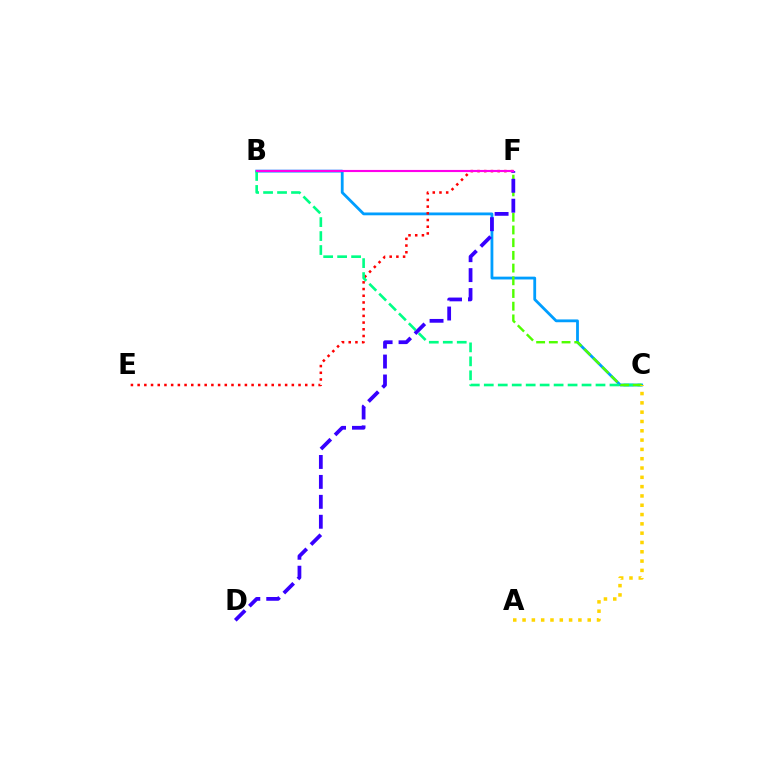{('B', 'C'): [{'color': '#009eff', 'line_style': 'solid', 'thickness': 2.02}, {'color': '#00ff86', 'line_style': 'dashed', 'thickness': 1.9}], ('E', 'F'): [{'color': '#ff0000', 'line_style': 'dotted', 'thickness': 1.82}], ('C', 'F'): [{'color': '#4fff00', 'line_style': 'dashed', 'thickness': 1.73}], ('D', 'F'): [{'color': '#3700ff', 'line_style': 'dashed', 'thickness': 2.71}], ('A', 'C'): [{'color': '#ffd500', 'line_style': 'dotted', 'thickness': 2.53}], ('B', 'F'): [{'color': '#ff00ed', 'line_style': 'solid', 'thickness': 1.54}]}